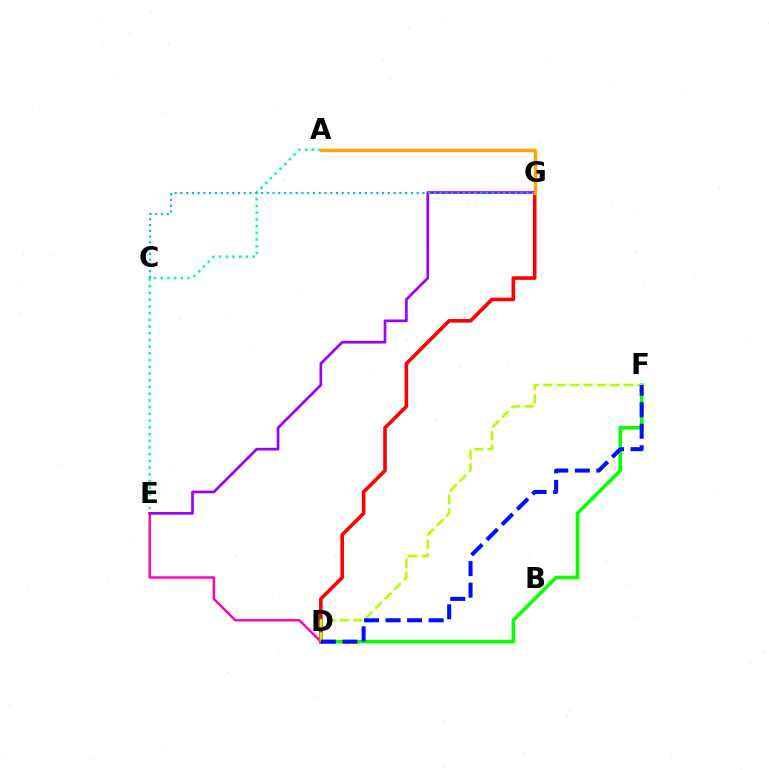{('D', 'F'): [{'color': '#08ff00', 'line_style': 'solid', 'thickness': 2.58}, {'color': '#b3ff00', 'line_style': 'dashed', 'thickness': 1.82}, {'color': '#0010ff', 'line_style': 'dashed', 'thickness': 2.92}], ('D', 'E'): [{'color': '#ff00bd', 'line_style': 'solid', 'thickness': 1.75}], ('D', 'G'): [{'color': '#ff0000', 'line_style': 'solid', 'thickness': 2.59}], ('E', 'G'): [{'color': '#9b00ff', 'line_style': 'solid', 'thickness': 1.94}], ('A', 'G'): [{'color': '#ffa500', 'line_style': 'solid', 'thickness': 2.46}], ('A', 'E'): [{'color': '#00ff9d', 'line_style': 'dotted', 'thickness': 1.83}], ('C', 'G'): [{'color': '#00b5ff', 'line_style': 'dotted', 'thickness': 1.57}]}